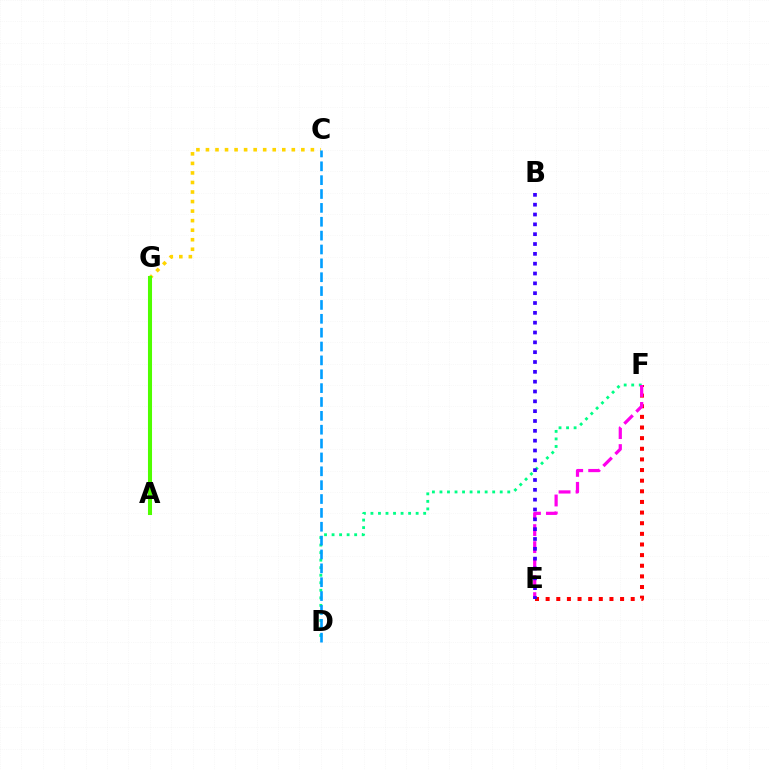{('C', 'G'): [{'color': '#ffd500', 'line_style': 'dotted', 'thickness': 2.59}], ('A', 'G'): [{'color': '#4fff00', 'line_style': 'solid', 'thickness': 2.93}], ('D', 'F'): [{'color': '#00ff86', 'line_style': 'dotted', 'thickness': 2.05}], ('E', 'F'): [{'color': '#ff0000', 'line_style': 'dotted', 'thickness': 2.89}, {'color': '#ff00ed', 'line_style': 'dashed', 'thickness': 2.31}], ('B', 'E'): [{'color': '#3700ff', 'line_style': 'dotted', 'thickness': 2.67}], ('C', 'D'): [{'color': '#009eff', 'line_style': 'dashed', 'thickness': 1.88}]}